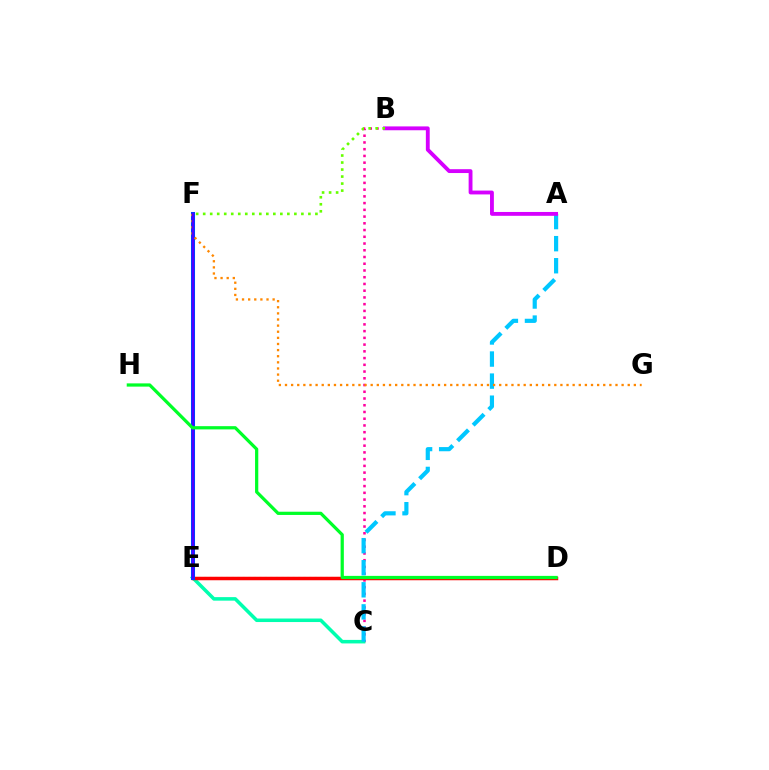{('B', 'C'): [{'color': '#ff00a0', 'line_style': 'dotted', 'thickness': 1.83}], ('D', 'E'): [{'color': '#eeff00', 'line_style': 'dotted', 'thickness': 1.5}, {'color': '#ff0000', 'line_style': 'solid', 'thickness': 2.51}], ('C', 'E'): [{'color': '#00ffaf', 'line_style': 'solid', 'thickness': 2.54}], ('A', 'C'): [{'color': '#00c7ff', 'line_style': 'dashed', 'thickness': 3.0}], ('E', 'F'): [{'color': '#003fff', 'line_style': 'solid', 'thickness': 2.92}, {'color': '#4f00ff', 'line_style': 'solid', 'thickness': 1.51}], ('A', 'B'): [{'color': '#d600ff', 'line_style': 'solid', 'thickness': 2.77}], ('F', 'G'): [{'color': '#ff8800', 'line_style': 'dotted', 'thickness': 1.66}], ('D', 'H'): [{'color': '#00ff27', 'line_style': 'solid', 'thickness': 2.33}], ('B', 'F'): [{'color': '#66ff00', 'line_style': 'dotted', 'thickness': 1.91}]}